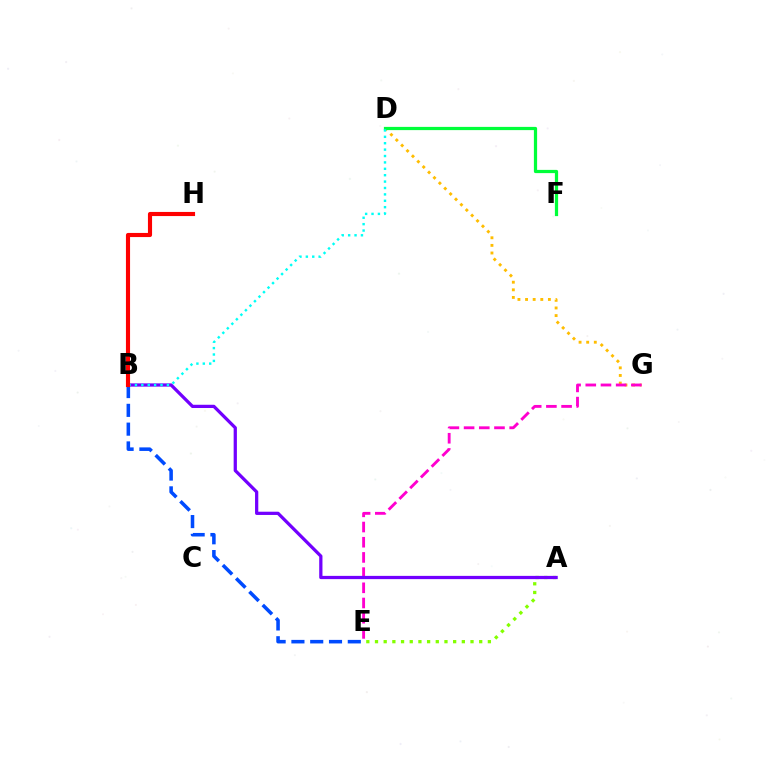{('D', 'G'): [{'color': '#ffbd00', 'line_style': 'dotted', 'thickness': 2.07}], ('E', 'G'): [{'color': '#ff00cf', 'line_style': 'dashed', 'thickness': 2.06}], ('B', 'E'): [{'color': '#004bff', 'line_style': 'dashed', 'thickness': 2.55}], ('A', 'E'): [{'color': '#84ff00', 'line_style': 'dotted', 'thickness': 2.36}], ('A', 'B'): [{'color': '#7200ff', 'line_style': 'solid', 'thickness': 2.34}], ('D', 'F'): [{'color': '#00ff39', 'line_style': 'solid', 'thickness': 2.32}], ('B', 'D'): [{'color': '#00fff6', 'line_style': 'dotted', 'thickness': 1.74}], ('B', 'H'): [{'color': '#ff0000', 'line_style': 'solid', 'thickness': 2.97}]}